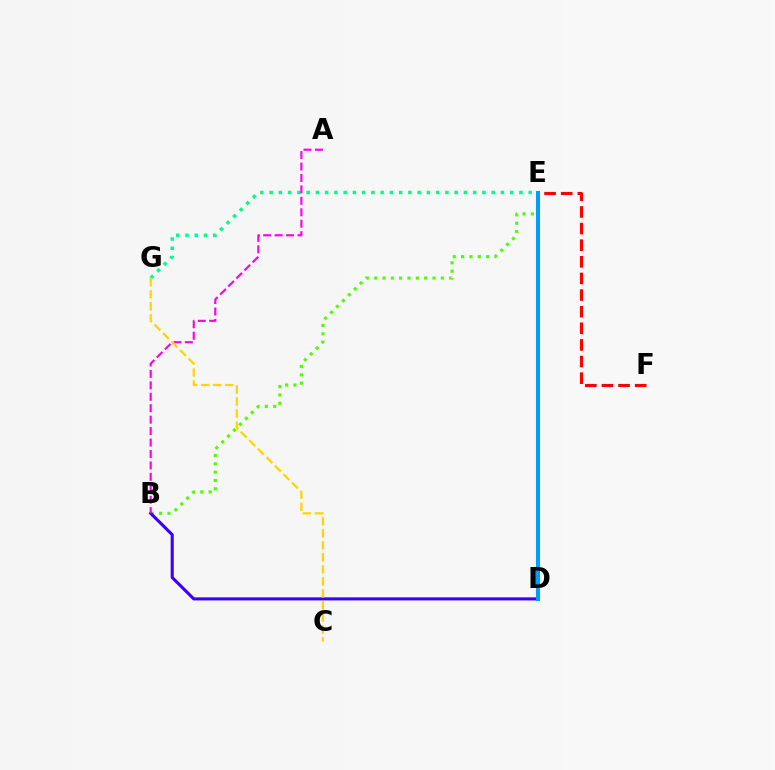{('B', 'E'): [{'color': '#4fff00', 'line_style': 'dotted', 'thickness': 2.26}], ('B', 'D'): [{'color': '#3700ff', 'line_style': 'solid', 'thickness': 2.22}], ('E', 'G'): [{'color': '#00ff86', 'line_style': 'dotted', 'thickness': 2.51}], ('E', 'F'): [{'color': '#ff0000', 'line_style': 'dashed', 'thickness': 2.26}], ('D', 'E'): [{'color': '#009eff', 'line_style': 'solid', 'thickness': 2.92}], ('A', 'B'): [{'color': '#ff00ed', 'line_style': 'dashed', 'thickness': 1.55}], ('C', 'G'): [{'color': '#ffd500', 'line_style': 'dashed', 'thickness': 1.63}]}